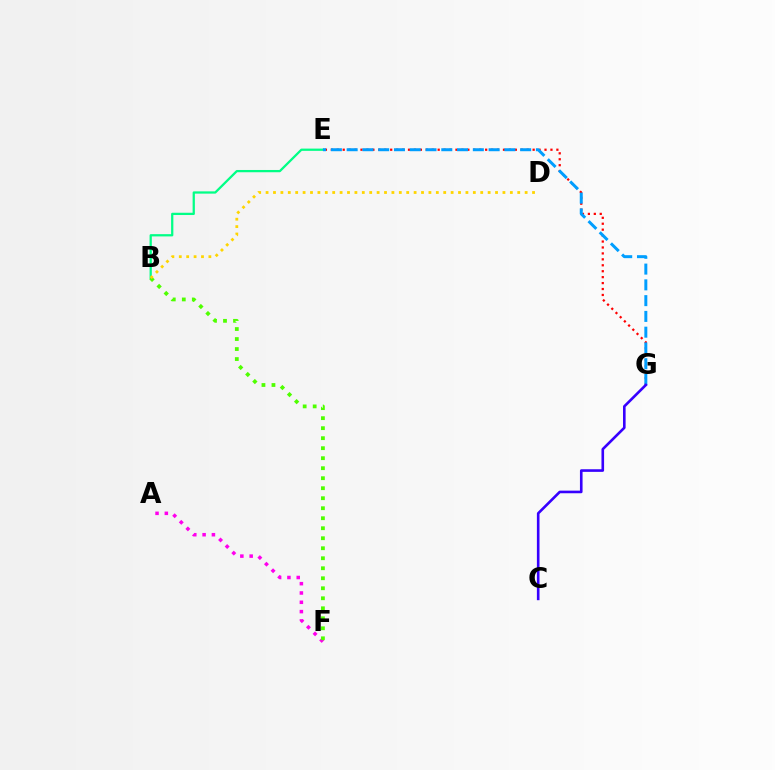{('A', 'F'): [{'color': '#ff00ed', 'line_style': 'dotted', 'thickness': 2.53}], ('B', 'E'): [{'color': '#00ff86', 'line_style': 'solid', 'thickness': 1.63}], ('B', 'F'): [{'color': '#4fff00', 'line_style': 'dotted', 'thickness': 2.72}], ('E', 'G'): [{'color': '#ff0000', 'line_style': 'dotted', 'thickness': 1.61}, {'color': '#009eff', 'line_style': 'dashed', 'thickness': 2.14}], ('B', 'D'): [{'color': '#ffd500', 'line_style': 'dotted', 'thickness': 2.01}], ('C', 'G'): [{'color': '#3700ff', 'line_style': 'solid', 'thickness': 1.89}]}